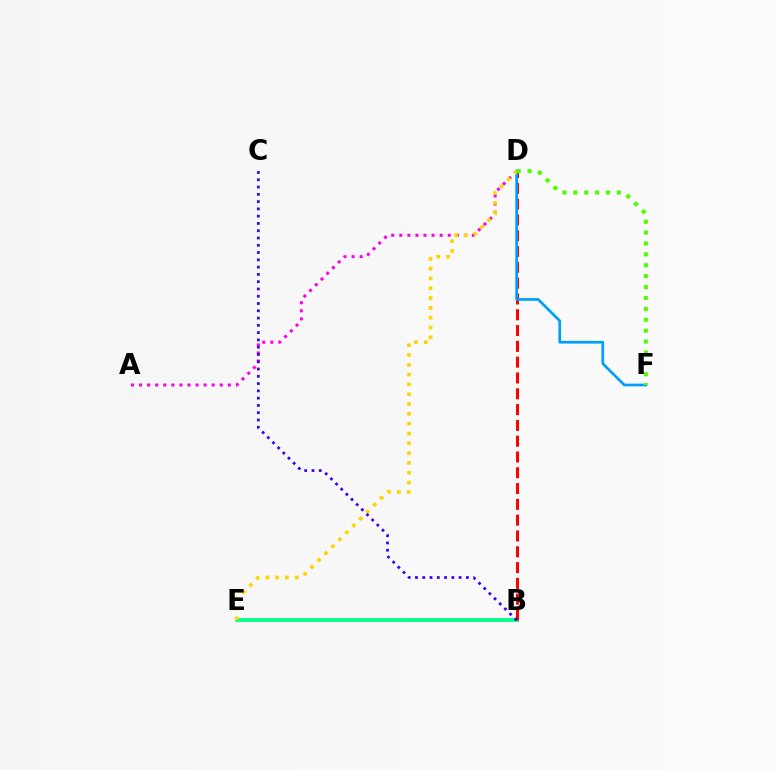{('A', 'D'): [{'color': '#ff00ed', 'line_style': 'dotted', 'thickness': 2.19}], ('B', 'E'): [{'color': '#00ff86', 'line_style': 'solid', 'thickness': 2.74}], ('B', 'D'): [{'color': '#ff0000', 'line_style': 'dashed', 'thickness': 2.15}], ('D', 'F'): [{'color': '#009eff', 'line_style': 'solid', 'thickness': 1.95}, {'color': '#4fff00', 'line_style': 'dotted', 'thickness': 2.96}], ('D', 'E'): [{'color': '#ffd500', 'line_style': 'dotted', 'thickness': 2.67}], ('B', 'C'): [{'color': '#3700ff', 'line_style': 'dotted', 'thickness': 1.98}]}